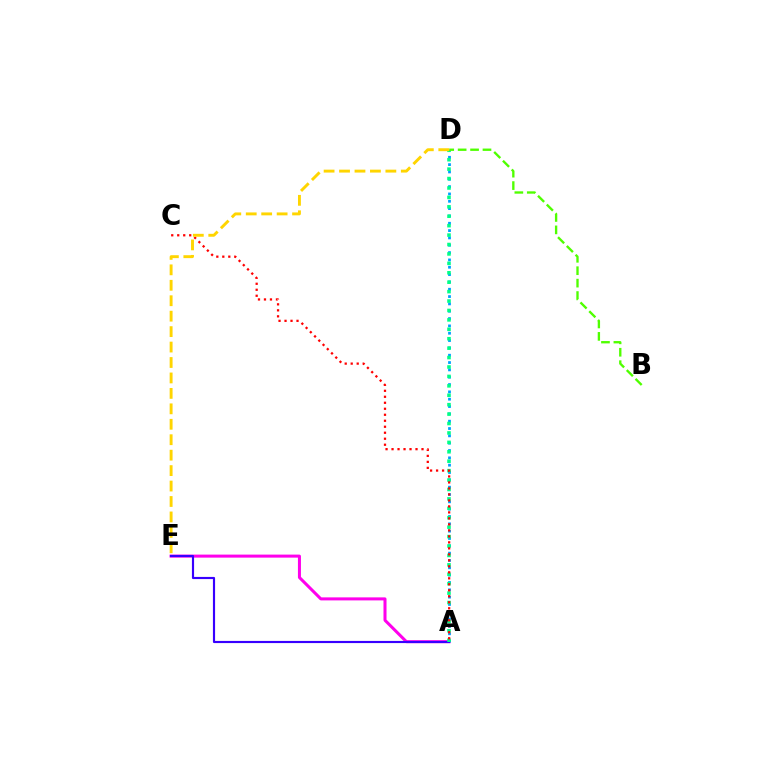{('A', 'E'): [{'color': '#ff00ed', 'line_style': 'solid', 'thickness': 2.18}, {'color': '#3700ff', 'line_style': 'solid', 'thickness': 1.55}], ('A', 'D'): [{'color': '#009eff', 'line_style': 'dotted', 'thickness': 1.99}, {'color': '#00ff86', 'line_style': 'dotted', 'thickness': 2.56}], ('B', 'D'): [{'color': '#4fff00', 'line_style': 'dashed', 'thickness': 1.69}], ('A', 'C'): [{'color': '#ff0000', 'line_style': 'dotted', 'thickness': 1.63}], ('D', 'E'): [{'color': '#ffd500', 'line_style': 'dashed', 'thickness': 2.1}]}